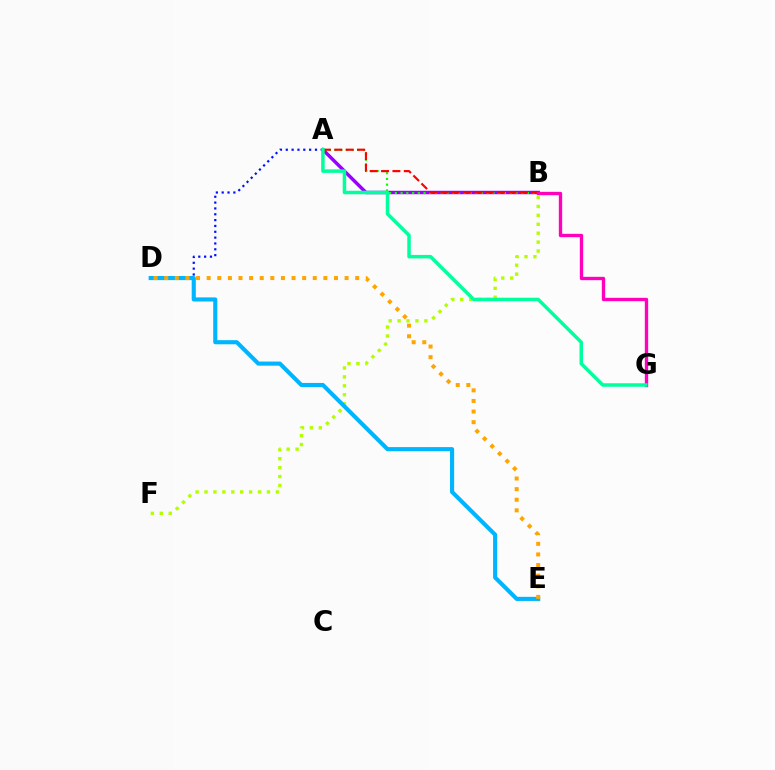{('A', 'B'): [{'color': '#9b00ff', 'line_style': 'solid', 'thickness': 2.47}, {'color': '#08ff00', 'line_style': 'dotted', 'thickness': 1.56}, {'color': '#ff0000', 'line_style': 'dashed', 'thickness': 1.54}], ('B', 'F'): [{'color': '#b3ff00', 'line_style': 'dotted', 'thickness': 2.42}], ('A', 'D'): [{'color': '#0010ff', 'line_style': 'dotted', 'thickness': 1.59}], ('B', 'G'): [{'color': '#ff00bd', 'line_style': 'solid', 'thickness': 2.42}], ('D', 'E'): [{'color': '#00b5ff', 'line_style': 'solid', 'thickness': 2.96}, {'color': '#ffa500', 'line_style': 'dotted', 'thickness': 2.88}], ('A', 'G'): [{'color': '#00ff9d', 'line_style': 'solid', 'thickness': 2.51}]}